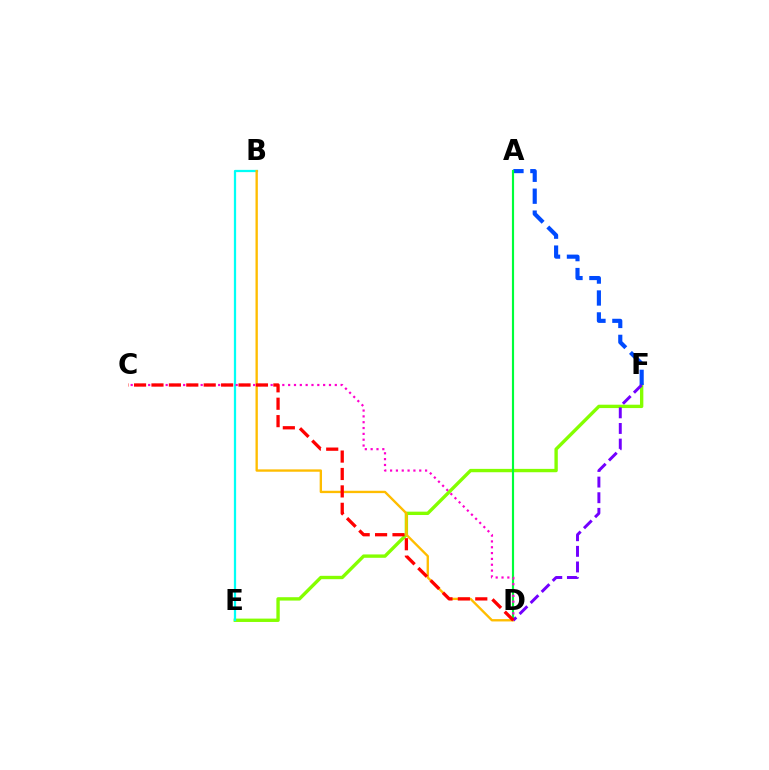{('E', 'F'): [{'color': '#84ff00', 'line_style': 'solid', 'thickness': 2.42}], ('B', 'E'): [{'color': '#00fff6', 'line_style': 'solid', 'thickness': 1.62}], ('A', 'F'): [{'color': '#004bff', 'line_style': 'dashed', 'thickness': 2.98}], ('A', 'D'): [{'color': '#00ff39', 'line_style': 'solid', 'thickness': 1.55}], ('B', 'D'): [{'color': '#ffbd00', 'line_style': 'solid', 'thickness': 1.69}], ('C', 'D'): [{'color': '#ff00cf', 'line_style': 'dotted', 'thickness': 1.58}, {'color': '#ff0000', 'line_style': 'dashed', 'thickness': 2.37}], ('D', 'F'): [{'color': '#7200ff', 'line_style': 'dashed', 'thickness': 2.12}]}